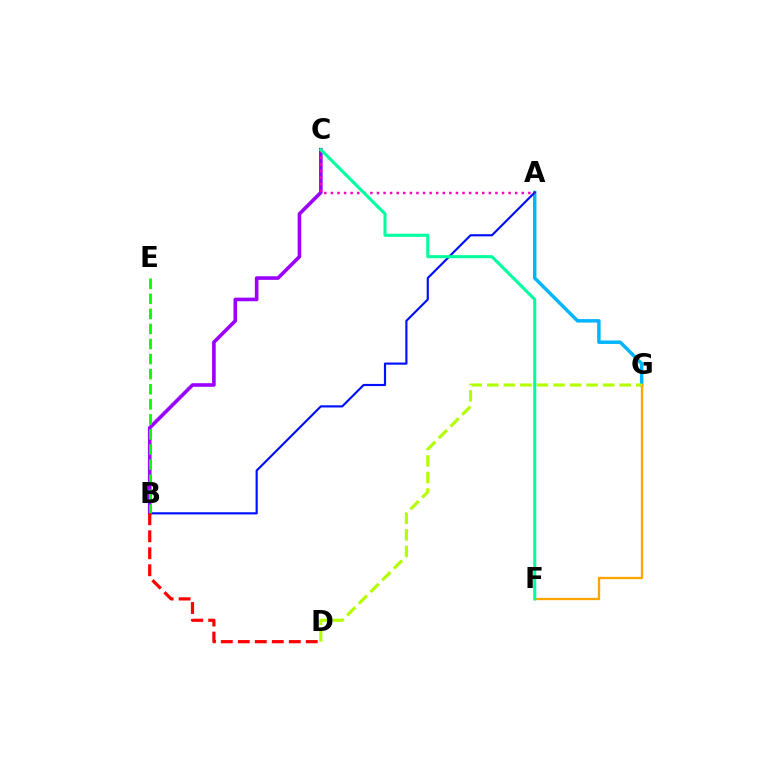{('A', 'G'): [{'color': '#00b5ff', 'line_style': 'solid', 'thickness': 2.49}], ('A', 'B'): [{'color': '#0010ff', 'line_style': 'solid', 'thickness': 1.56}], ('B', 'C'): [{'color': '#9b00ff', 'line_style': 'solid', 'thickness': 2.59}], ('A', 'C'): [{'color': '#ff00bd', 'line_style': 'dotted', 'thickness': 1.79}], ('B', 'E'): [{'color': '#08ff00', 'line_style': 'dashed', 'thickness': 2.05}], ('F', 'G'): [{'color': '#ffa500', 'line_style': 'solid', 'thickness': 1.67}], ('D', 'G'): [{'color': '#b3ff00', 'line_style': 'dashed', 'thickness': 2.25}], ('B', 'D'): [{'color': '#ff0000', 'line_style': 'dashed', 'thickness': 2.31}], ('C', 'F'): [{'color': '#00ff9d', 'line_style': 'solid', 'thickness': 2.21}]}